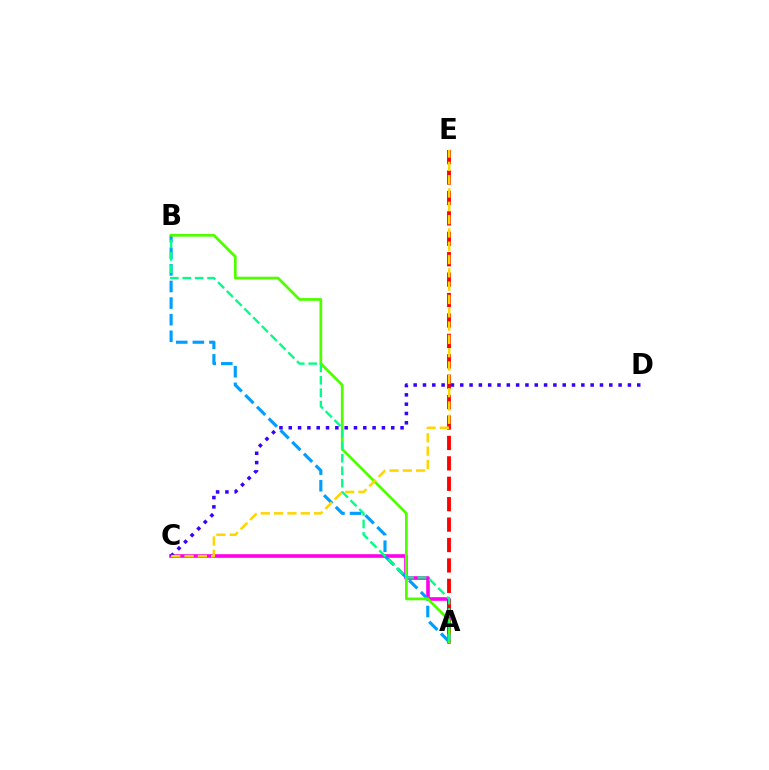{('A', 'C'): [{'color': '#ff00ed', 'line_style': 'solid', 'thickness': 2.61}], ('A', 'E'): [{'color': '#ff0000', 'line_style': 'dashed', 'thickness': 2.77}], ('C', 'D'): [{'color': '#3700ff', 'line_style': 'dotted', 'thickness': 2.53}], ('A', 'B'): [{'color': '#009eff', 'line_style': 'dashed', 'thickness': 2.26}, {'color': '#4fff00', 'line_style': 'solid', 'thickness': 1.98}, {'color': '#00ff86', 'line_style': 'dashed', 'thickness': 1.69}], ('C', 'E'): [{'color': '#ffd500', 'line_style': 'dashed', 'thickness': 1.81}]}